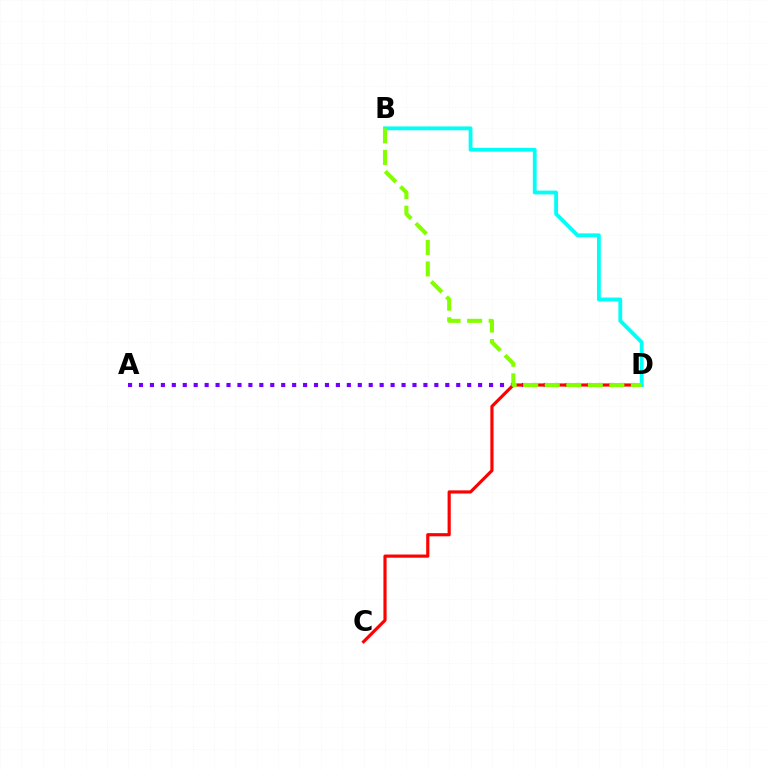{('A', 'D'): [{'color': '#7200ff', 'line_style': 'dotted', 'thickness': 2.97}], ('C', 'D'): [{'color': '#ff0000', 'line_style': 'solid', 'thickness': 2.28}], ('B', 'D'): [{'color': '#00fff6', 'line_style': 'solid', 'thickness': 2.75}, {'color': '#84ff00', 'line_style': 'dashed', 'thickness': 2.93}]}